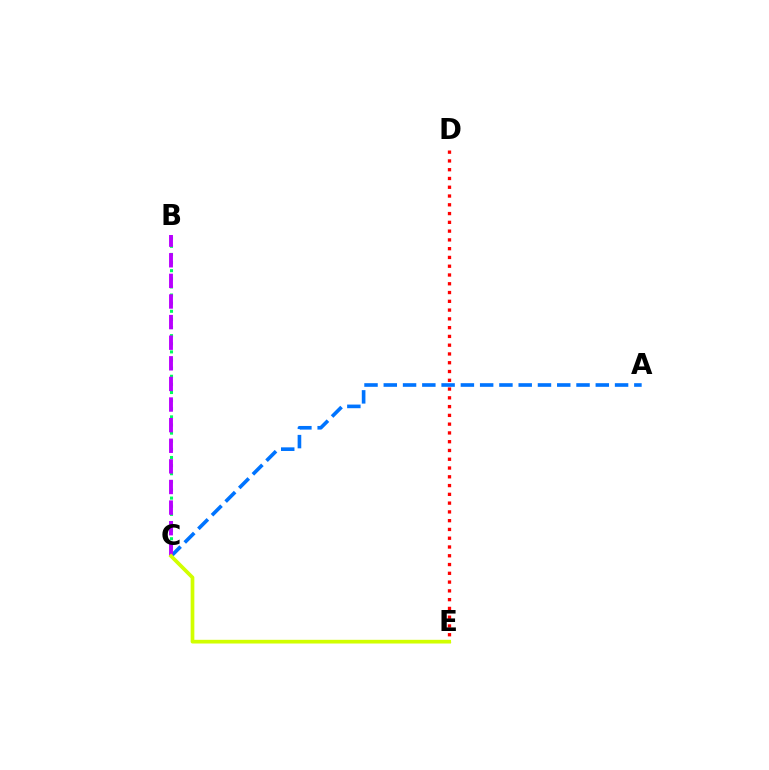{('A', 'C'): [{'color': '#0074ff', 'line_style': 'dashed', 'thickness': 2.62}], ('B', 'C'): [{'color': '#00ff5c', 'line_style': 'dotted', 'thickness': 2.21}, {'color': '#b900ff', 'line_style': 'dashed', 'thickness': 2.8}], ('D', 'E'): [{'color': '#ff0000', 'line_style': 'dotted', 'thickness': 2.38}], ('C', 'E'): [{'color': '#d1ff00', 'line_style': 'solid', 'thickness': 2.67}]}